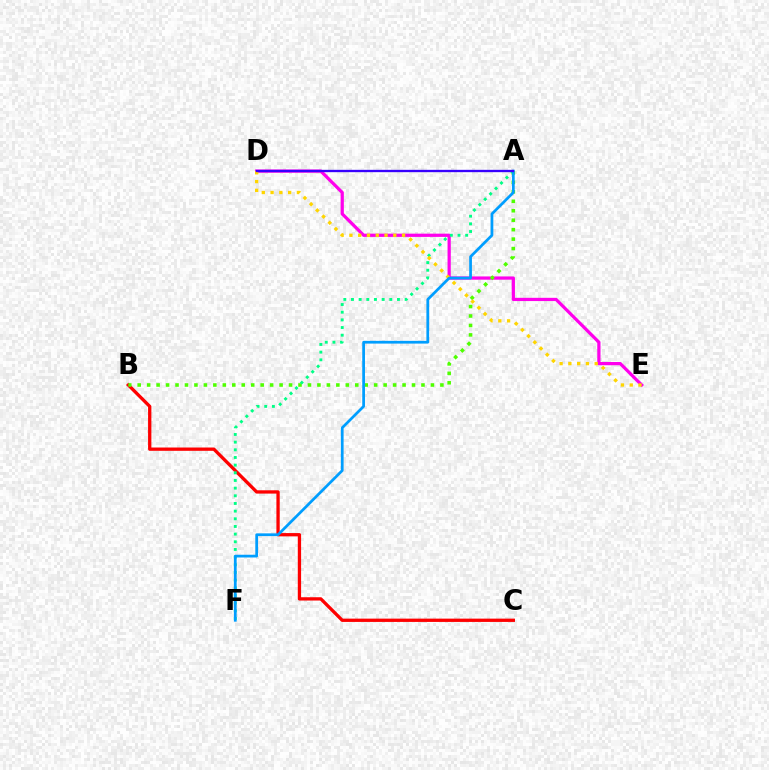{('B', 'C'): [{'color': '#ff0000', 'line_style': 'solid', 'thickness': 2.38}], ('D', 'E'): [{'color': '#ff00ed', 'line_style': 'solid', 'thickness': 2.33}, {'color': '#ffd500', 'line_style': 'dotted', 'thickness': 2.38}], ('A', 'B'): [{'color': '#4fff00', 'line_style': 'dotted', 'thickness': 2.57}], ('A', 'F'): [{'color': '#00ff86', 'line_style': 'dotted', 'thickness': 2.08}, {'color': '#009eff', 'line_style': 'solid', 'thickness': 1.97}], ('A', 'D'): [{'color': '#3700ff', 'line_style': 'solid', 'thickness': 1.68}]}